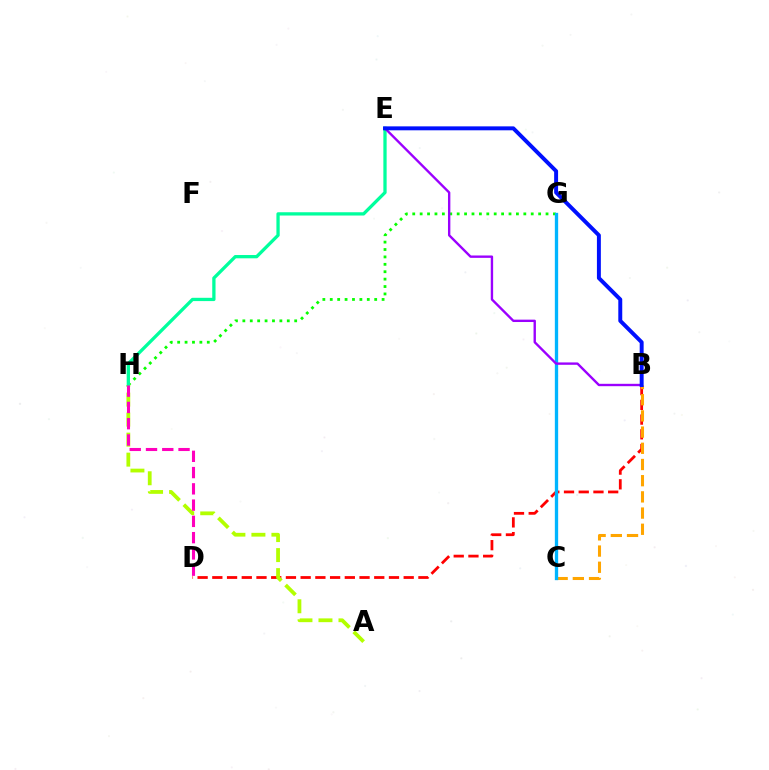{('B', 'D'): [{'color': '#ff0000', 'line_style': 'dashed', 'thickness': 2.0}], ('G', 'H'): [{'color': '#08ff00', 'line_style': 'dotted', 'thickness': 2.01}], ('A', 'H'): [{'color': '#b3ff00', 'line_style': 'dashed', 'thickness': 2.72}], ('E', 'H'): [{'color': '#00ff9d', 'line_style': 'solid', 'thickness': 2.36}], ('B', 'C'): [{'color': '#ffa500', 'line_style': 'dashed', 'thickness': 2.2}], ('C', 'G'): [{'color': '#00b5ff', 'line_style': 'solid', 'thickness': 2.39}], ('D', 'H'): [{'color': '#ff00bd', 'line_style': 'dashed', 'thickness': 2.21}], ('B', 'E'): [{'color': '#9b00ff', 'line_style': 'solid', 'thickness': 1.71}, {'color': '#0010ff', 'line_style': 'solid', 'thickness': 2.84}]}